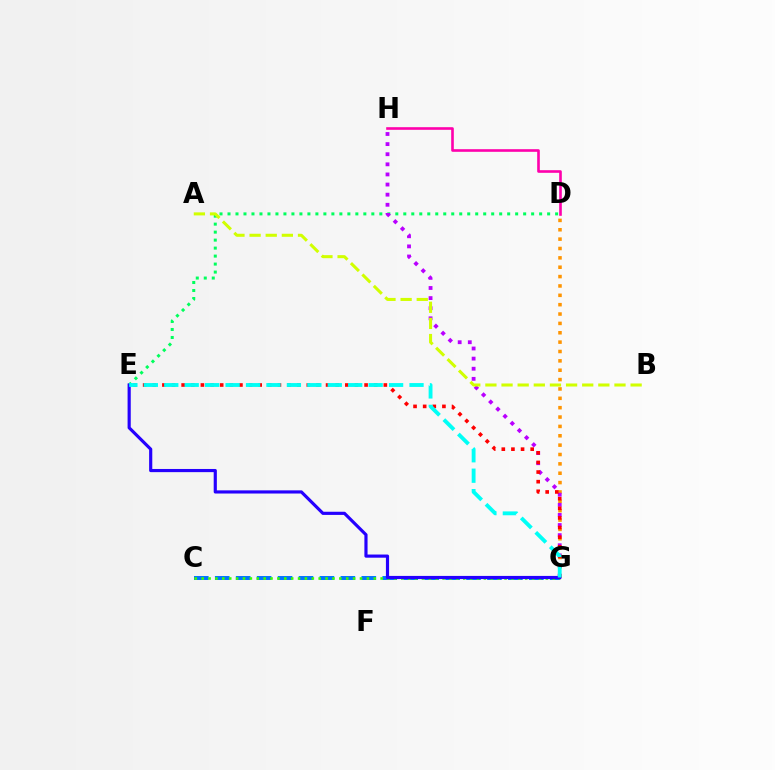{('D', 'G'): [{'color': '#ff9400', 'line_style': 'dotted', 'thickness': 2.54}], ('D', 'E'): [{'color': '#00ff5c', 'line_style': 'dotted', 'thickness': 2.17}], ('C', 'G'): [{'color': '#0074ff', 'line_style': 'dashed', 'thickness': 2.84}, {'color': '#3dff00', 'line_style': 'dotted', 'thickness': 1.87}], ('D', 'H'): [{'color': '#ff00ac', 'line_style': 'solid', 'thickness': 1.89}], ('G', 'H'): [{'color': '#b900ff', 'line_style': 'dotted', 'thickness': 2.75}], ('A', 'B'): [{'color': '#d1ff00', 'line_style': 'dashed', 'thickness': 2.19}], ('E', 'G'): [{'color': '#ff0000', 'line_style': 'dotted', 'thickness': 2.62}, {'color': '#2500ff', 'line_style': 'solid', 'thickness': 2.28}, {'color': '#00fff6', 'line_style': 'dashed', 'thickness': 2.78}]}